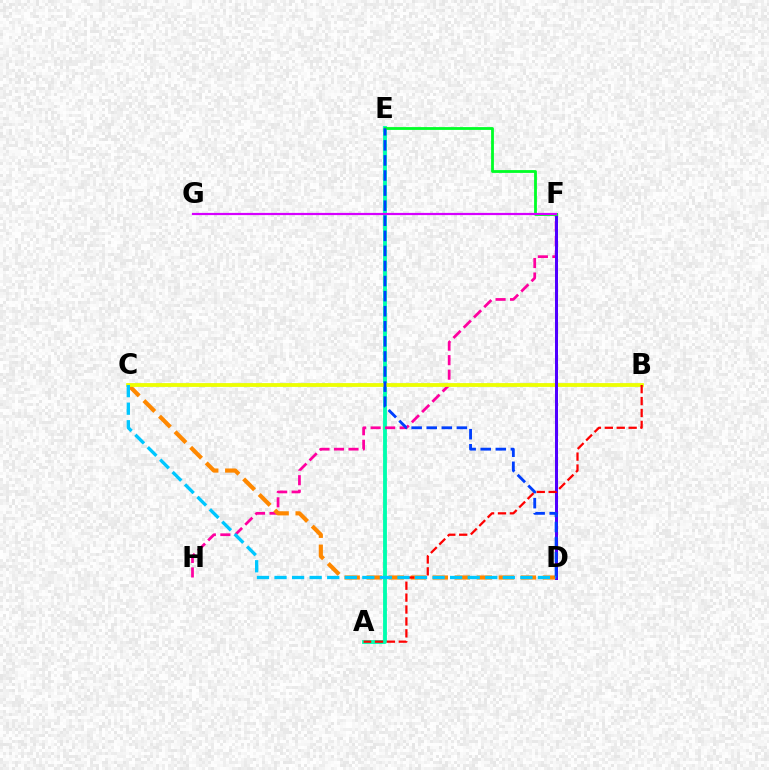{('B', 'C'): [{'color': '#66ff00', 'line_style': 'solid', 'thickness': 1.8}, {'color': '#eeff00', 'line_style': 'solid', 'thickness': 2.66}], ('A', 'E'): [{'color': '#00ffaf', 'line_style': 'solid', 'thickness': 2.77}], ('F', 'H'): [{'color': '#ff00a0', 'line_style': 'dashed', 'thickness': 1.97}], ('C', 'D'): [{'color': '#ff8800', 'line_style': 'dashed', 'thickness': 2.99}, {'color': '#00c7ff', 'line_style': 'dashed', 'thickness': 2.39}], ('D', 'F'): [{'color': '#4f00ff', 'line_style': 'solid', 'thickness': 2.17}], ('E', 'F'): [{'color': '#00ff27', 'line_style': 'solid', 'thickness': 2.03}], ('D', 'E'): [{'color': '#003fff', 'line_style': 'dashed', 'thickness': 2.05}], ('F', 'G'): [{'color': '#d600ff', 'line_style': 'solid', 'thickness': 1.59}], ('A', 'B'): [{'color': '#ff0000', 'line_style': 'dashed', 'thickness': 1.62}]}